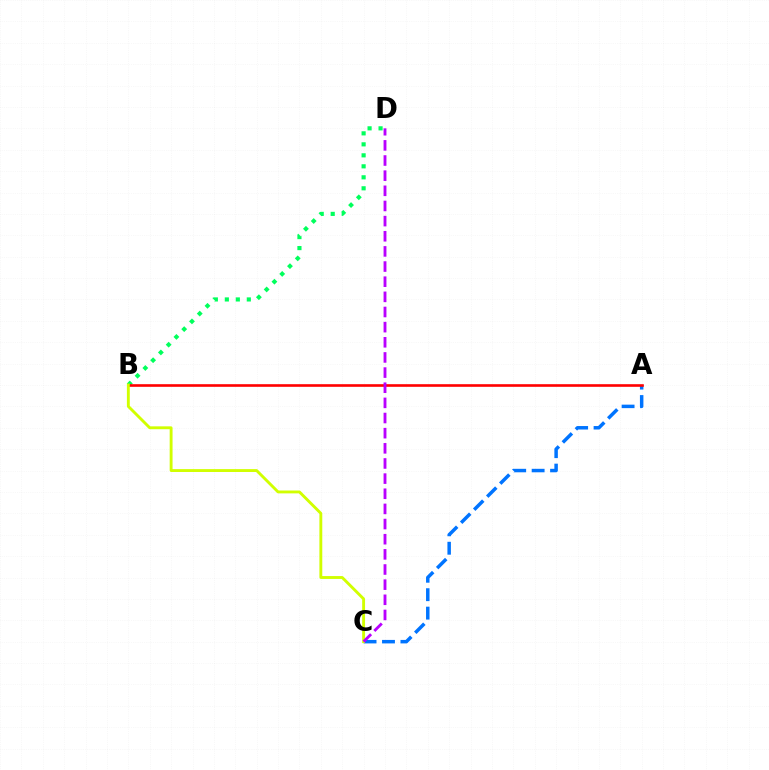{('A', 'C'): [{'color': '#0074ff', 'line_style': 'dashed', 'thickness': 2.5}], ('B', 'D'): [{'color': '#00ff5c', 'line_style': 'dotted', 'thickness': 2.99}], ('A', 'B'): [{'color': '#ff0000', 'line_style': 'solid', 'thickness': 1.89}], ('B', 'C'): [{'color': '#d1ff00', 'line_style': 'solid', 'thickness': 2.07}], ('C', 'D'): [{'color': '#b900ff', 'line_style': 'dashed', 'thickness': 2.06}]}